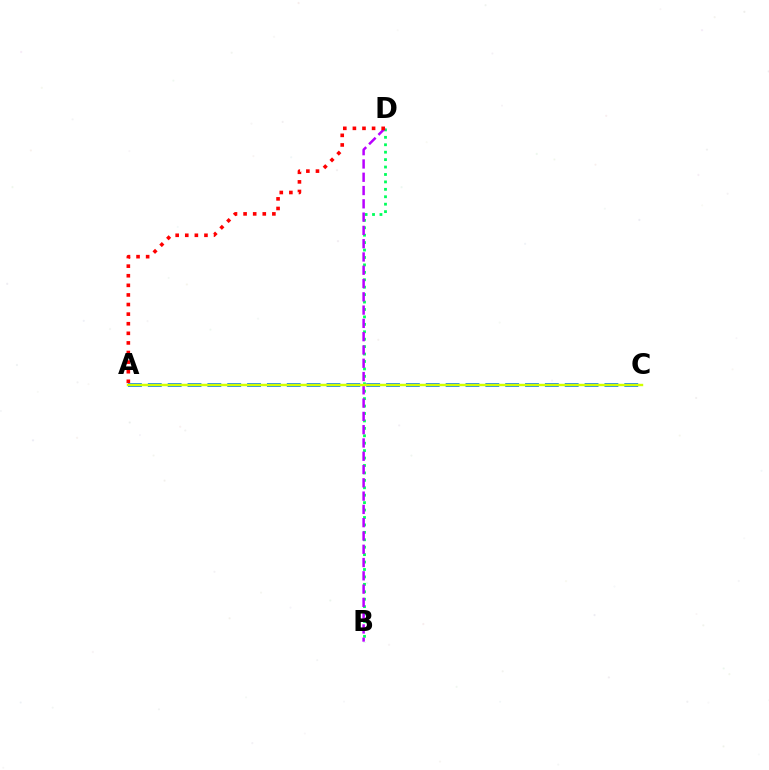{('B', 'D'): [{'color': '#00ff5c', 'line_style': 'dotted', 'thickness': 2.02}, {'color': '#b900ff', 'line_style': 'dashed', 'thickness': 1.8}], ('A', 'D'): [{'color': '#ff0000', 'line_style': 'dotted', 'thickness': 2.61}], ('A', 'C'): [{'color': '#0074ff', 'line_style': 'dashed', 'thickness': 2.7}, {'color': '#d1ff00', 'line_style': 'solid', 'thickness': 1.74}]}